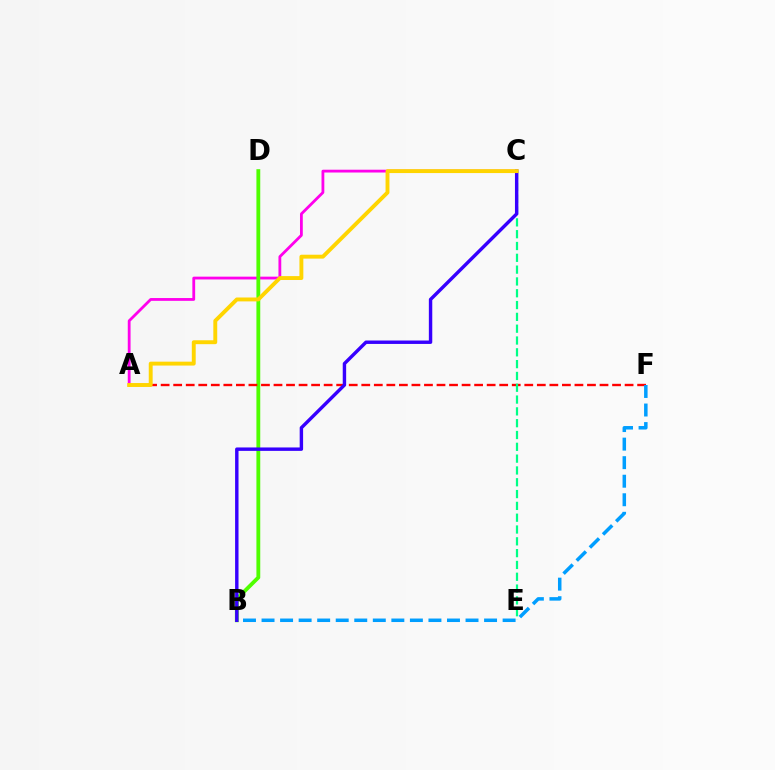{('A', 'C'): [{'color': '#ff00ed', 'line_style': 'solid', 'thickness': 2.02}, {'color': '#ffd500', 'line_style': 'solid', 'thickness': 2.81}], ('B', 'D'): [{'color': '#4fff00', 'line_style': 'solid', 'thickness': 2.76}], ('A', 'F'): [{'color': '#ff0000', 'line_style': 'dashed', 'thickness': 1.7}], ('C', 'E'): [{'color': '#00ff86', 'line_style': 'dashed', 'thickness': 1.6}], ('B', 'F'): [{'color': '#009eff', 'line_style': 'dashed', 'thickness': 2.52}], ('B', 'C'): [{'color': '#3700ff', 'line_style': 'solid', 'thickness': 2.46}]}